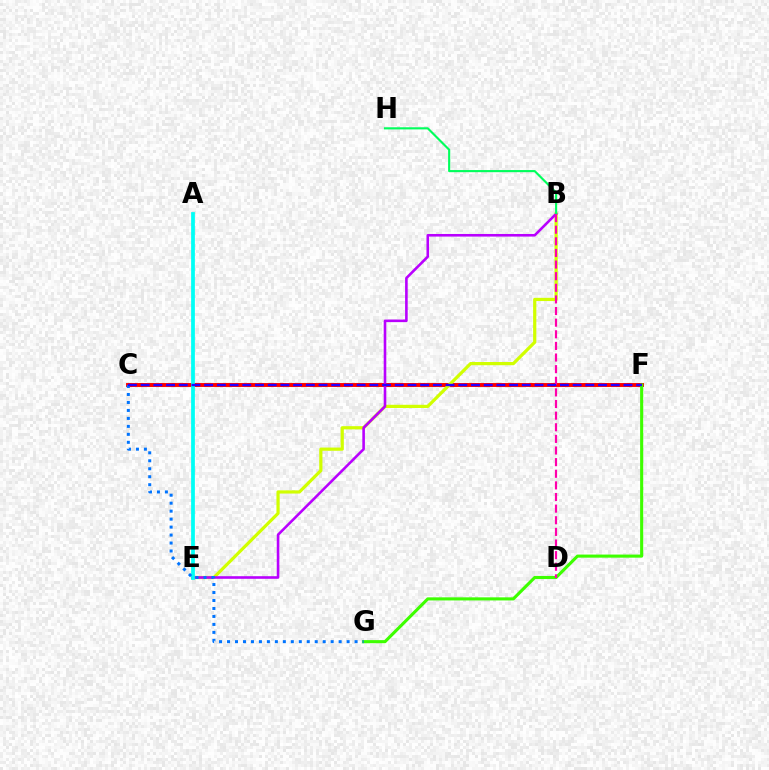{('C', 'F'): [{'color': '#ff9400', 'line_style': 'dotted', 'thickness': 2.95}, {'color': '#ff0000', 'line_style': 'solid', 'thickness': 2.81}, {'color': '#2500ff', 'line_style': 'dashed', 'thickness': 1.73}], ('B', 'E'): [{'color': '#d1ff00', 'line_style': 'solid', 'thickness': 2.31}, {'color': '#b900ff', 'line_style': 'solid', 'thickness': 1.87}], ('A', 'E'): [{'color': '#00fff6', 'line_style': 'solid', 'thickness': 2.7}], ('F', 'G'): [{'color': '#3dff00', 'line_style': 'solid', 'thickness': 2.23}], ('B', 'H'): [{'color': '#00ff5c', 'line_style': 'solid', 'thickness': 1.53}], ('B', 'D'): [{'color': '#ff00ac', 'line_style': 'dashed', 'thickness': 1.58}], ('C', 'G'): [{'color': '#0074ff', 'line_style': 'dotted', 'thickness': 2.17}]}